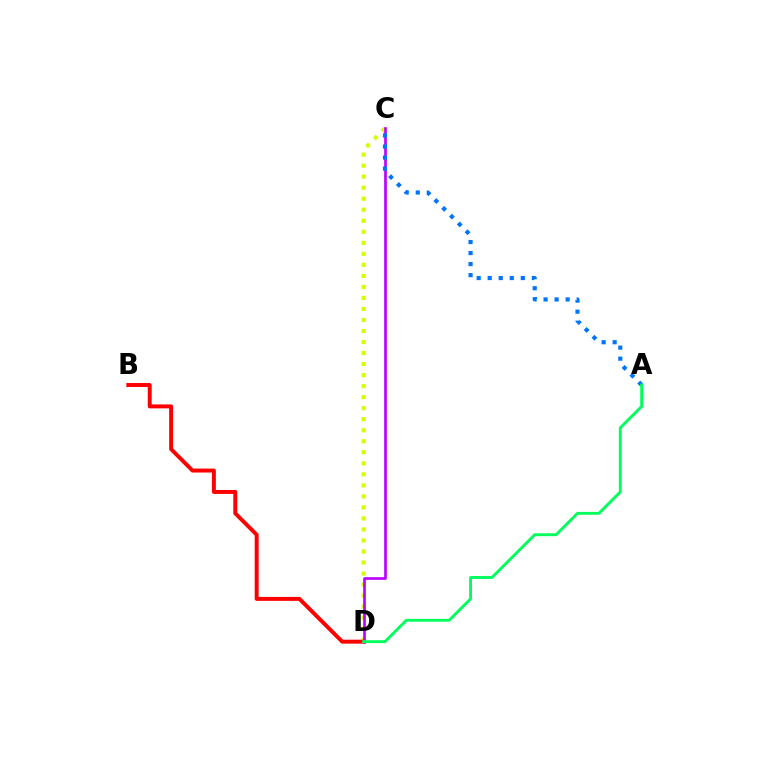{('C', 'D'): [{'color': '#d1ff00', 'line_style': 'dotted', 'thickness': 3.0}, {'color': '#b900ff', 'line_style': 'solid', 'thickness': 1.91}], ('B', 'D'): [{'color': '#ff0000', 'line_style': 'solid', 'thickness': 2.84}], ('A', 'C'): [{'color': '#0074ff', 'line_style': 'dotted', 'thickness': 3.0}], ('A', 'D'): [{'color': '#00ff5c', 'line_style': 'solid', 'thickness': 2.07}]}